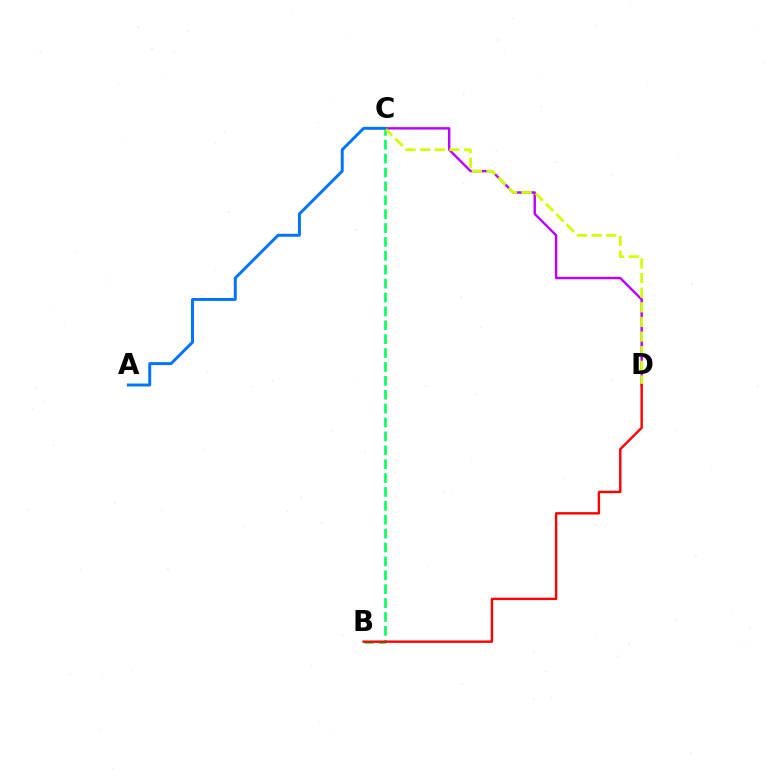{('B', 'C'): [{'color': '#00ff5c', 'line_style': 'dashed', 'thickness': 1.89}], ('C', 'D'): [{'color': '#b900ff', 'line_style': 'solid', 'thickness': 1.73}, {'color': '#d1ff00', 'line_style': 'dashed', 'thickness': 1.99}], ('B', 'D'): [{'color': '#ff0000', 'line_style': 'solid', 'thickness': 1.73}], ('A', 'C'): [{'color': '#0074ff', 'line_style': 'solid', 'thickness': 2.12}]}